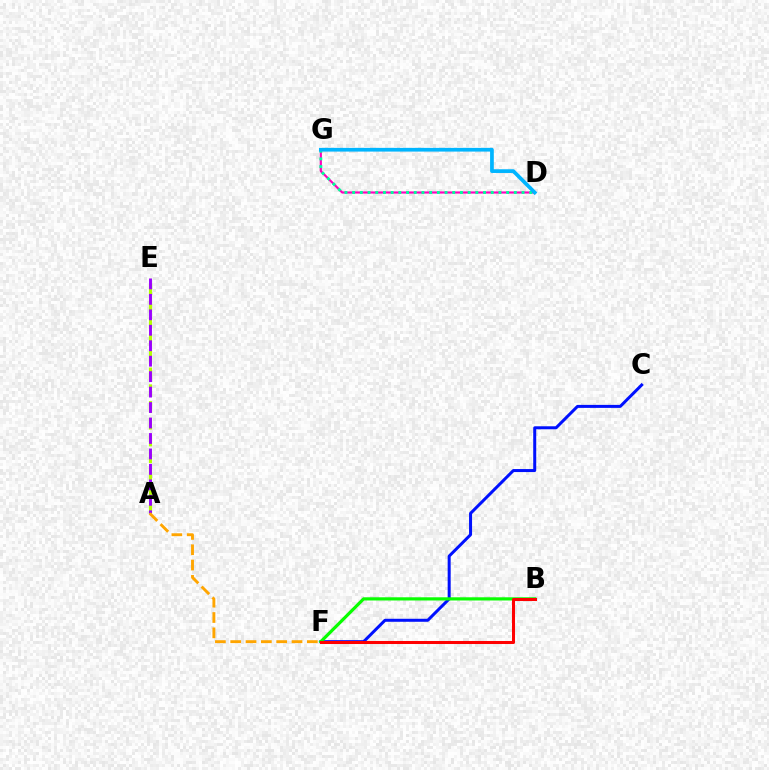{('C', 'F'): [{'color': '#0010ff', 'line_style': 'solid', 'thickness': 2.16}], ('D', 'G'): [{'color': '#ff00bd', 'line_style': 'solid', 'thickness': 1.56}, {'color': '#00ff9d', 'line_style': 'dotted', 'thickness': 2.09}, {'color': '#00b5ff', 'line_style': 'solid', 'thickness': 2.68}], ('A', 'E'): [{'color': '#b3ff00', 'line_style': 'dashed', 'thickness': 2.28}, {'color': '#9b00ff', 'line_style': 'dashed', 'thickness': 2.1}], ('B', 'F'): [{'color': '#08ff00', 'line_style': 'solid', 'thickness': 2.3}, {'color': '#ff0000', 'line_style': 'solid', 'thickness': 2.19}], ('A', 'F'): [{'color': '#ffa500', 'line_style': 'dashed', 'thickness': 2.08}]}